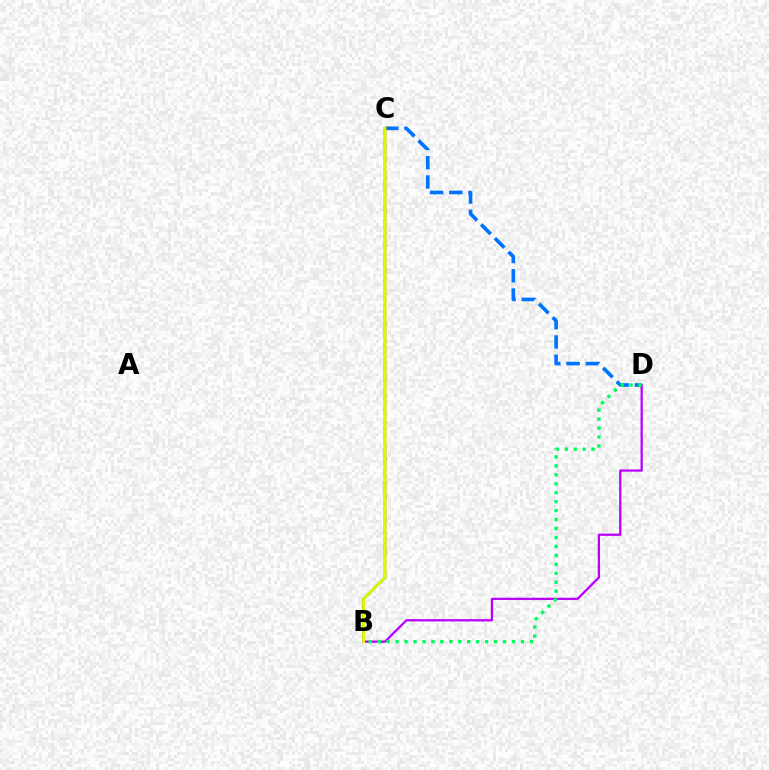{('B', 'D'): [{'color': '#b900ff', 'line_style': 'solid', 'thickness': 1.62}, {'color': '#00ff5c', 'line_style': 'dotted', 'thickness': 2.43}], ('C', 'D'): [{'color': '#0074ff', 'line_style': 'dashed', 'thickness': 2.62}], ('B', 'C'): [{'color': '#ff0000', 'line_style': 'solid', 'thickness': 1.75}, {'color': '#d1ff00', 'line_style': 'solid', 'thickness': 2.01}]}